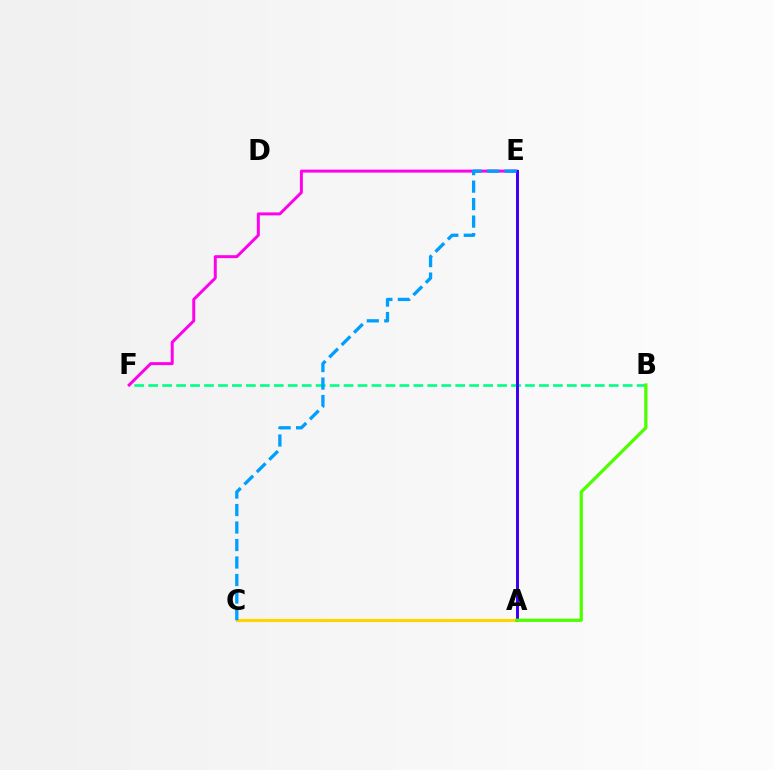{('A', 'C'): [{'color': '#ffd500', 'line_style': 'solid', 'thickness': 2.27}], ('A', 'E'): [{'color': '#ff0000', 'line_style': 'solid', 'thickness': 2.01}, {'color': '#3700ff', 'line_style': 'solid', 'thickness': 2.06}], ('B', 'F'): [{'color': '#00ff86', 'line_style': 'dashed', 'thickness': 1.9}], ('E', 'F'): [{'color': '#ff00ed', 'line_style': 'solid', 'thickness': 2.14}], ('A', 'B'): [{'color': '#4fff00', 'line_style': 'solid', 'thickness': 2.36}], ('C', 'E'): [{'color': '#009eff', 'line_style': 'dashed', 'thickness': 2.38}]}